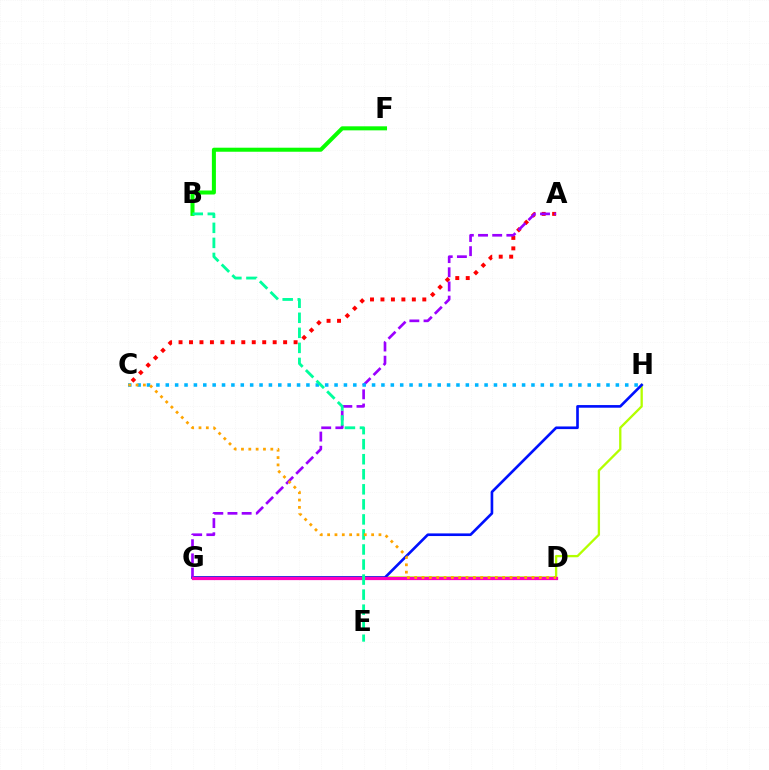{('G', 'H'): [{'color': '#b3ff00', 'line_style': 'solid', 'thickness': 1.67}, {'color': '#0010ff', 'line_style': 'solid', 'thickness': 1.9}], ('B', 'F'): [{'color': '#08ff00', 'line_style': 'solid', 'thickness': 2.9}], ('A', 'C'): [{'color': '#ff0000', 'line_style': 'dotted', 'thickness': 2.84}], ('A', 'G'): [{'color': '#9b00ff', 'line_style': 'dashed', 'thickness': 1.92}], ('D', 'G'): [{'color': '#ff00bd', 'line_style': 'solid', 'thickness': 2.32}], ('C', 'H'): [{'color': '#00b5ff', 'line_style': 'dotted', 'thickness': 2.55}], ('B', 'E'): [{'color': '#00ff9d', 'line_style': 'dashed', 'thickness': 2.04}], ('C', 'D'): [{'color': '#ffa500', 'line_style': 'dotted', 'thickness': 1.99}]}